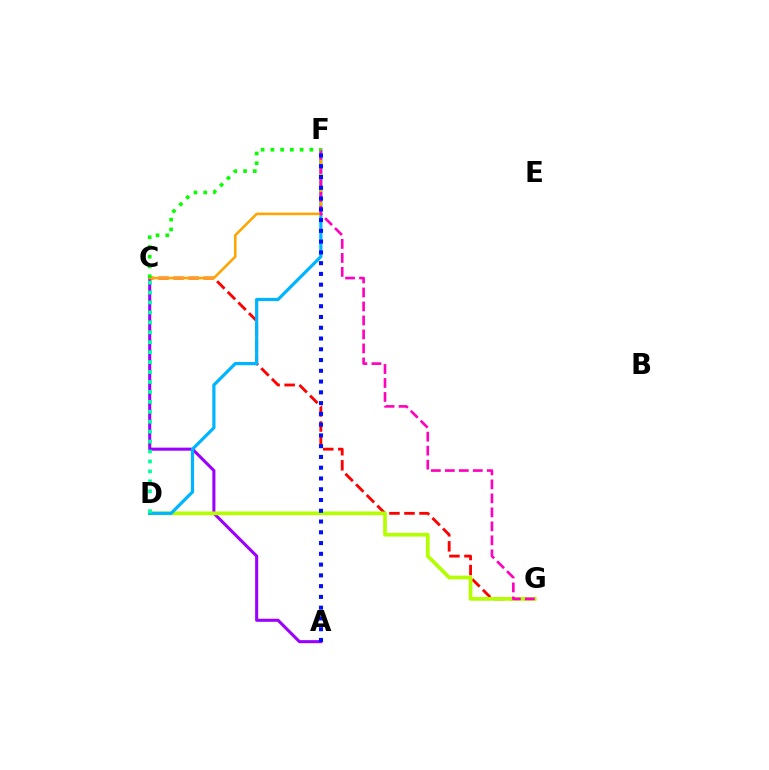{('A', 'C'): [{'color': '#9b00ff', 'line_style': 'solid', 'thickness': 2.2}], ('C', 'G'): [{'color': '#ff0000', 'line_style': 'dashed', 'thickness': 2.04}], ('D', 'G'): [{'color': '#b3ff00', 'line_style': 'solid', 'thickness': 2.66}], ('D', 'F'): [{'color': '#00b5ff', 'line_style': 'solid', 'thickness': 2.31}], ('C', 'F'): [{'color': '#ffa500', 'line_style': 'solid', 'thickness': 1.85}, {'color': '#08ff00', 'line_style': 'dotted', 'thickness': 2.65}], ('F', 'G'): [{'color': '#ff00bd', 'line_style': 'dashed', 'thickness': 1.9}], ('C', 'D'): [{'color': '#00ff9d', 'line_style': 'dotted', 'thickness': 2.7}], ('A', 'F'): [{'color': '#0010ff', 'line_style': 'dotted', 'thickness': 2.93}]}